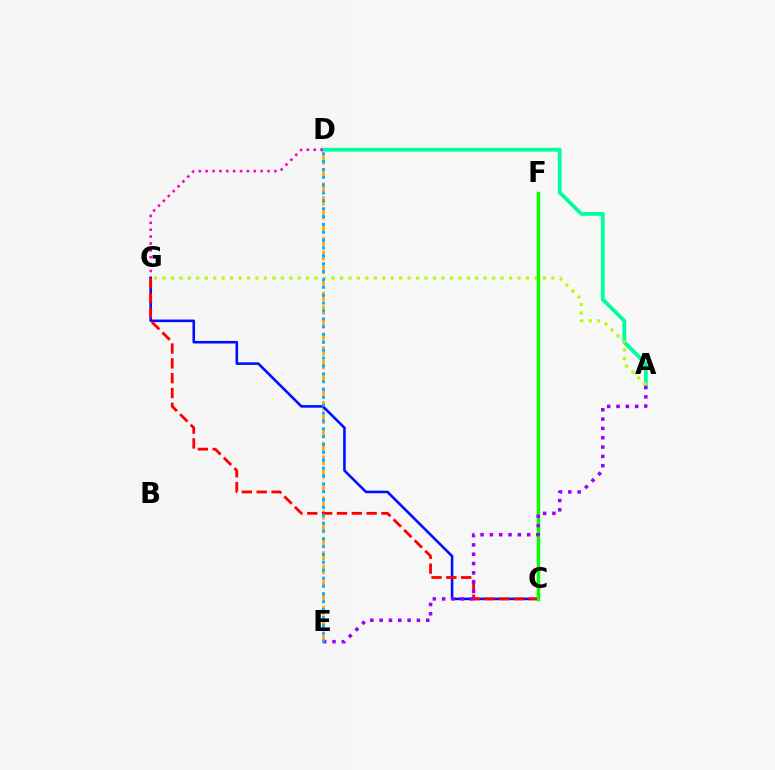{('D', 'E'): [{'color': '#ffa500', 'line_style': 'dashed', 'thickness': 1.85}, {'color': '#00b5ff', 'line_style': 'dotted', 'thickness': 2.14}], ('A', 'D'): [{'color': '#00ff9d', 'line_style': 'solid', 'thickness': 2.75}], ('D', 'G'): [{'color': '#ff00bd', 'line_style': 'dotted', 'thickness': 1.87}], ('C', 'G'): [{'color': '#0010ff', 'line_style': 'solid', 'thickness': 1.87}, {'color': '#ff0000', 'line_style': 'dashed', 'thickness': 2.02}], ('A', 'G'): [{'color': '#b3ff00', 'line_style': 'dotted', 'thickness': 2.3}], ('C', 'F'): [{'color': '#08ff00', 'line_style': 'solid', 'thickness': 2.49}], ('A', 'E'): [{'color': '#9b00ff', 'line_style': 'dotted', 'thickness': 2.53}]}